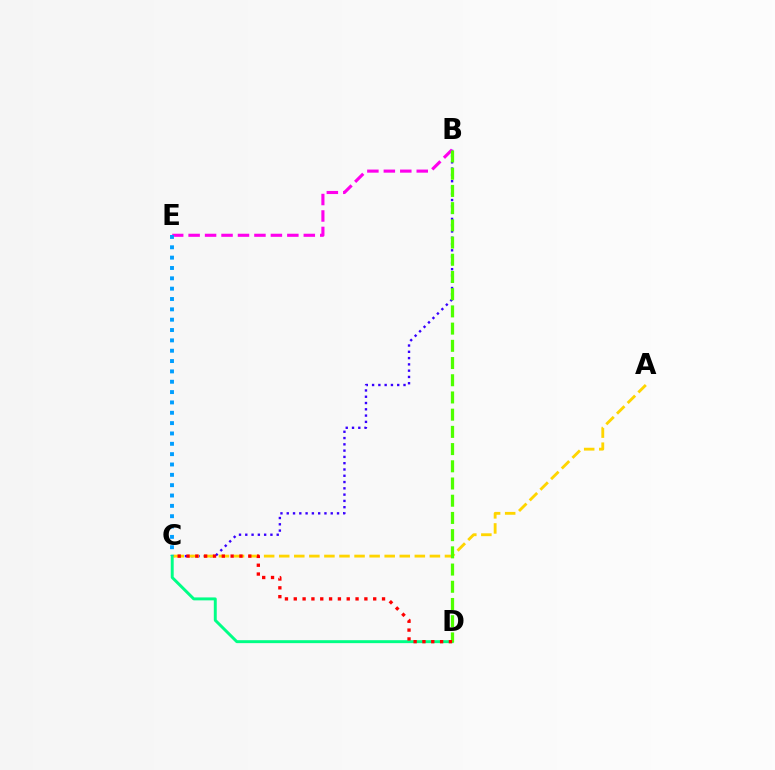{('B', 'C'): [{'color': '#3700ff', 'line_style': 'dotted', 'thickness': 1.71}], ('C', 'D'): [{'color': '#00ff86', 'line_style': 'solid', 'thickness': 2.12}, {'color': '#ff0000', 'line_style': 'dotted', 'thickness': 2.4}], ('A', 'C'): [{'color': '#ffd500', 'line_style': 'dashed', 'thickness': 2.05}], ('B', 'E'): [{'color': '#ff00ed', 'line_style': 'dashed', 'thickness': 2.24}], ('C', 'E'): [{'color': '#009eff', 'line_style': 'dotted', 'thickness': 2.81}], ('B', 'D'): [{'color': '#4fff00', 'line_style': 'dashed', 'thickness': 2.34}]}